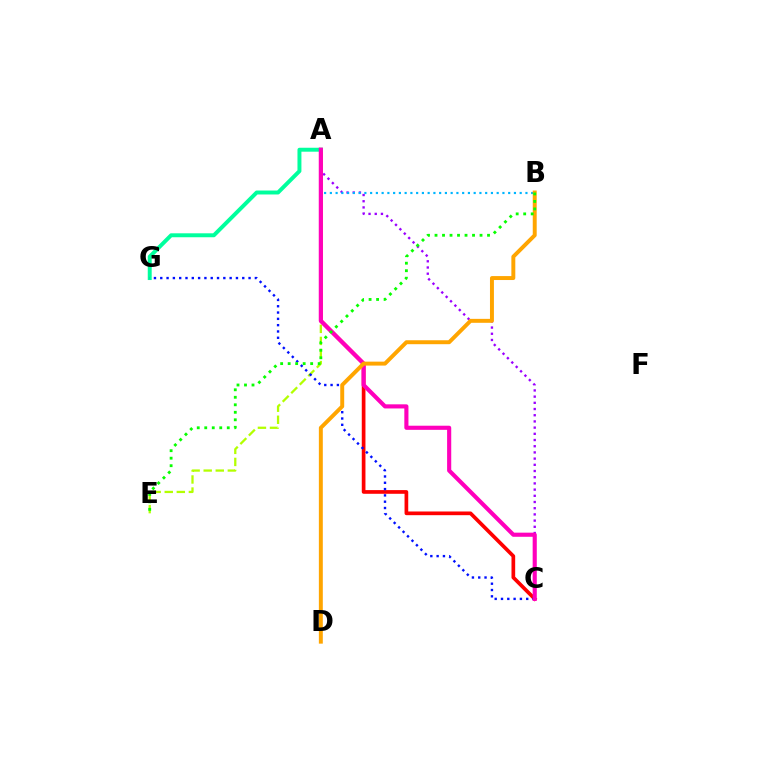{('A', 'C'): [{'color': '#9b00ff', 'line_style': 'dotted', 'thickness': 1.68}, {'color': '#ff0000', 'line_style': 'solid', 'thickness': 2.66}, {'color': '#ff00bd', 'line_style': 'solid', 'thickness': 2.97}], ('A', 'G'): [{'color': '#00ff9d', 'line_style': 'solid', 'thickness': 2.84}], ('A', 'B'): [{'color': '#00b5ff', 'line_style': 'dotted', 'thickness': 1.56}], ('A', 'E'): [{'color': '#b3ff00', 'line_style': 'dashed', 'thickness': 1.64}], ('C', 'G'): [{'color': '#0010ff', 'line_style': 'dotted', 'thickness': 1.71}], ('B', 'D'): [{'color': '#ffa500', 'line_style': 'solid', 'thickness': 2.84}], ('B', 'E'): [{'color': '#08ff00', 'line_style': 'dotted', 'thickness': 2.04}]}